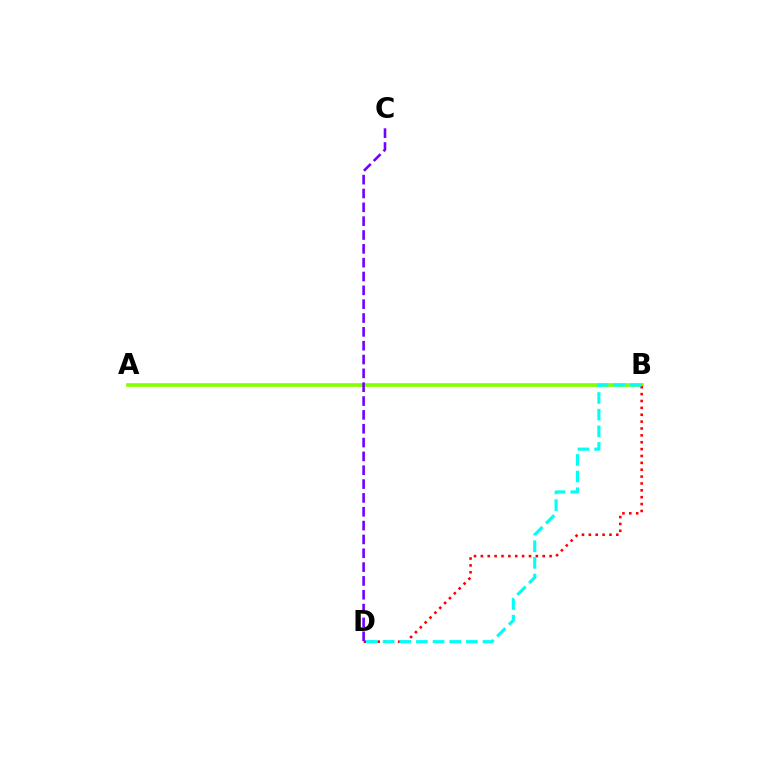{('A', 'B'): [{'color': '#84ff00', 'line_style': 'solid', 'thickness': 2.65}], ('B', 'D'): [{'color': '#ff0000', 'line_style': 'dotted', 'thickness': 1.87}, {'color': '#00fff6', 'line_style': 'dashed', 'thickness': 2.26}], ('C', 'D'): [{'color': '#7200ff', 'line_style': 'dashed', 'thickness': 1.88}]}